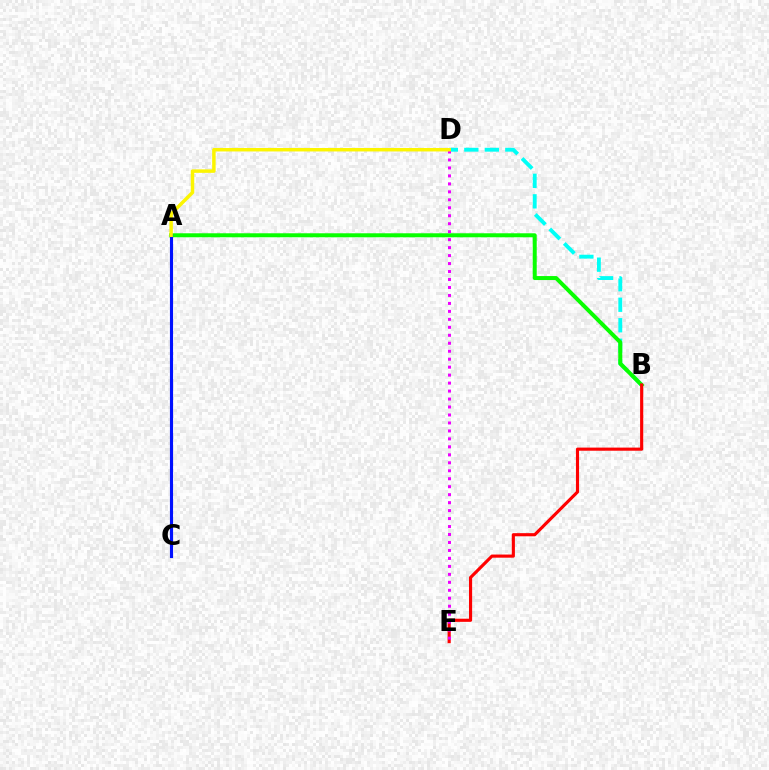{('B', 'D'): [{'color': '#00fff6', 'line_style': 'dashed', 'thickness': 2.78}], ('A', 'B'): [{'color': '#08ff00', 'line_style': 'solid', 'thickness': 2.87}], ('B', 'E'): [{'color': '#ff0000', 'line_style': 'solid', 'thickness': 2.26}], ('D', 'E'): [{'color': '#ee00ff', 'line_style': 'dotted', 'thickness': 2.17}], ('A', 'C'): [{'color': '#0010ff', 'line_style': 'solid', 'thickness': 2.25}], ('A', 'D'): [{'color': '#fcf500', 'line_style': 'solid', 'thickness': 2.5}]}